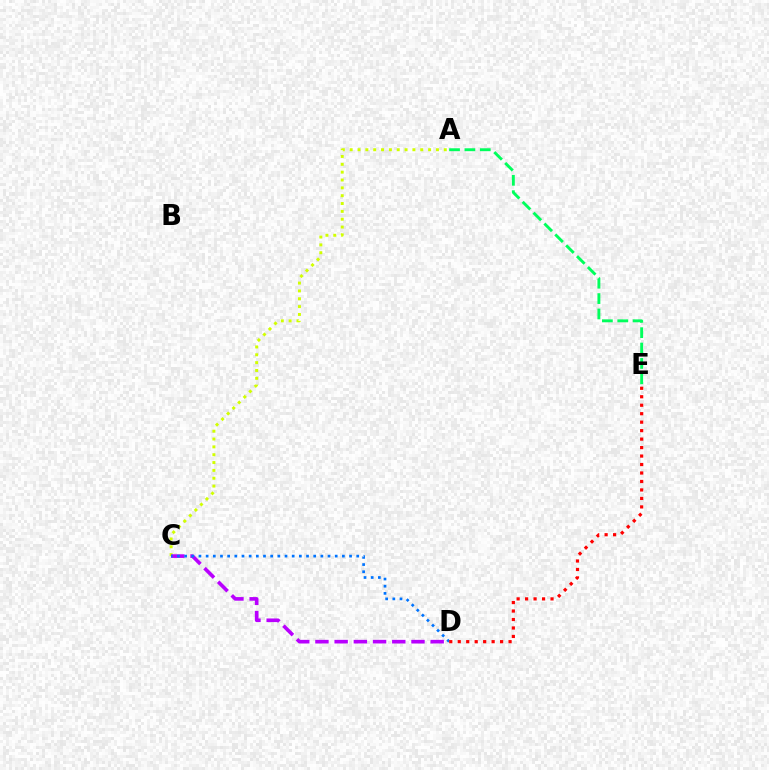{('A', 'C'): [{'color': '#d1ff00', 'line_style': 'dotted', 'thickness': 2.13}], ('C', 'D'): [{'color': '#b900ff', 'line_style': 'dashed', 'thickness': 2.61}, {'color': '#0074ff', 'line_style': 'dotted', 'thickness': 1.95}], ('D', 'E'): [{'color': '#ff0000', 'line_style': 'dotted', 'thickness': 2.3}], ('A', 'E'): [{'color': '#00ff5c', 'line_style': 'dashed', 'thickness': 2.09}]}